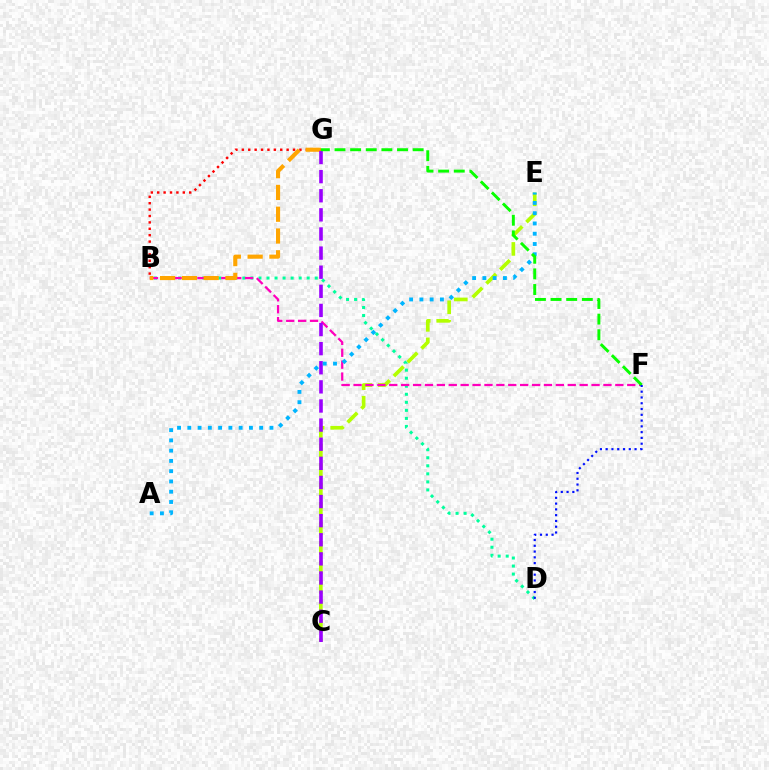{('C', 'E'): [{'color': '#b3ff00', 'line_style': 'dashed', 'thickness': 2.65}], ('B', 'D'): [{'color': '#00ff9d', 'line_style': 'dotted', 'thickness': 2.18}], ('B', 'F'): [{'color': '#ff00bd', 'line_style': 'dashed', 'thickness': 1.62}], ('B', 'G'): [{'color': '#ff0000', 'line_style': 'dotted', 'thickness': 1.74}, {'color': '#ffa500', 'line_style': 'dashed', 'thickness': 2.96}], ('C', 'G'): [{'color': '#9b00ff', 'line_style': 'dashed', 'thickness': 2.6}], ('A', 'E'): [{'color': '#00b5ff', 'line_style': 'dotted', 'thickness': 2.79}], ('F', 'G'): [{'color': '#08ff00', 'line_style': 'dashed', 'thickness': 2.12}], ('D', 'F'): [{'color': '#0010ff', 'line_style': 'dotted', 'thickness': 1.57}]}